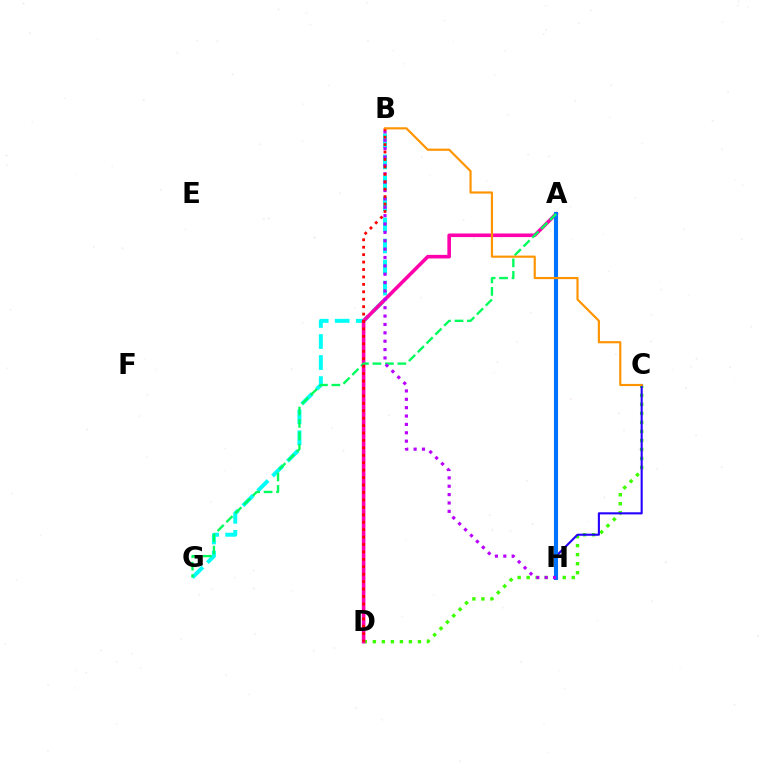{('A', 'H'): [{'color': '#d1ff00', 'line_style': 'dashed', 'thickness': 1.95}, {'color': '#0074ff', 'line_style': 'solid', 'thickness': 2.95}], ('C', 'D'): [{'color': '#3dff00', 'line_style': 'dotted', 'thickness': 2.45}], ('C', 'H'): [{'color': '#2500ff', 'line_style': 'solid', 'thickness': 1.51}], ('B', 'G'): [{'color': '#00fff6', 'line_style': 'dashed', 'thickness': 2.86}], ('A', 'D'): [{'color': '#ff00ac', 'line_style': 'solid', 'thickness': 2.58}], ('A', 'G'): [{'color': '#00ff5c', 'line_style': 'dashed', 'thickness': 1.69}], ('B', 'H'): [{'color': '#b900ff', 'line_style': 'dotted', 'thickness': 2.27}], ('B', 'D'): [{'color': '#ff0000', 'line_style': 'dotted', 'thickness': 2.02}], ('B', 'C'): [{'color': '#ff9400', 'line_style': 'solid', 'thickness': 1.56}]}